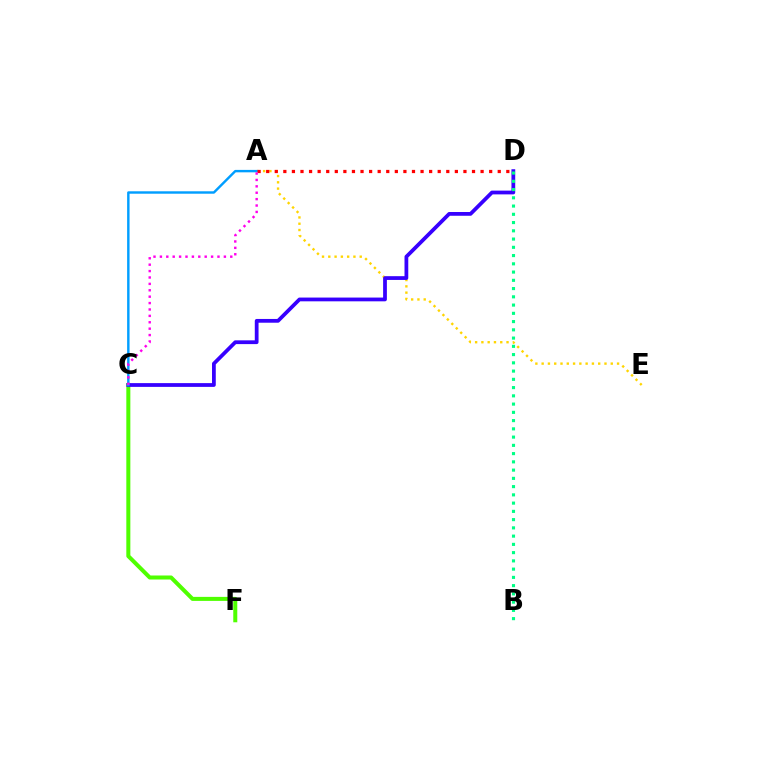{('A', 'E'): [{'color': '#ffd500', 'line_style': 'dotted', 'thickness': 1.71}], ('C', 'F'): [{'color': '#4fff00', 'line_style': 'solid', 'thickness': 2.89}], ('C', 'D'): [{'color': '#3700ff', 'line_style': 'solid', 'thickness': 2.71}], ('A', 'C'): [{'color': '#009eff', 'line_style': 'solid', 'thickness': 1.74}, {'color': '#ff00ed', 'line_style': 'dotted', 'thickness': 1.74}], ('A', 'D'): [{'color': '#ff0000', 'line_style': 'dotted', 'thickness': 2.33}], ('B', 'D'): [{'color': '#00ff86', 'line_style': 'dotted', 'thickness': 2.24}]}